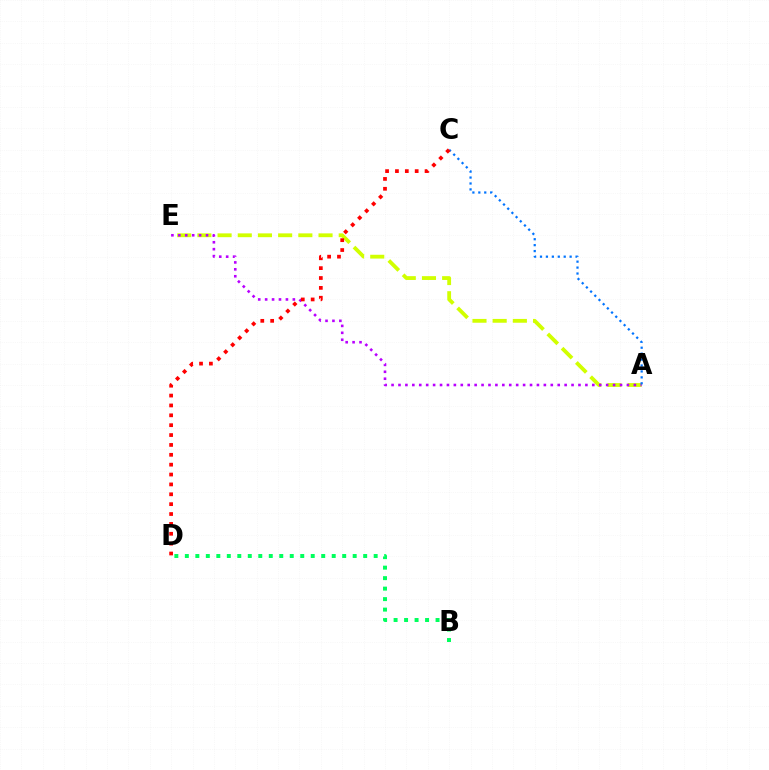{('A', 'E'): [{'color': '#d1ff00', 'line_style': 'dashed', 'thickness': 2.74}, {'color': '#b900ff', 'line_style': 'dotted', 'thickness': 1.88}], ('A', 'C'): [{'color': '#0074ff', 'line_style': 'dotted', 'thickness': 1.61}], ('C', 'D'): [{'color': '#ff0000', 'line_style': 'dotted', 'thickness': 2.68}], ('B', 'D'): [{'color': '#00ff5c', 'line_style': 'dotted', 'thickness': 2.85}]}